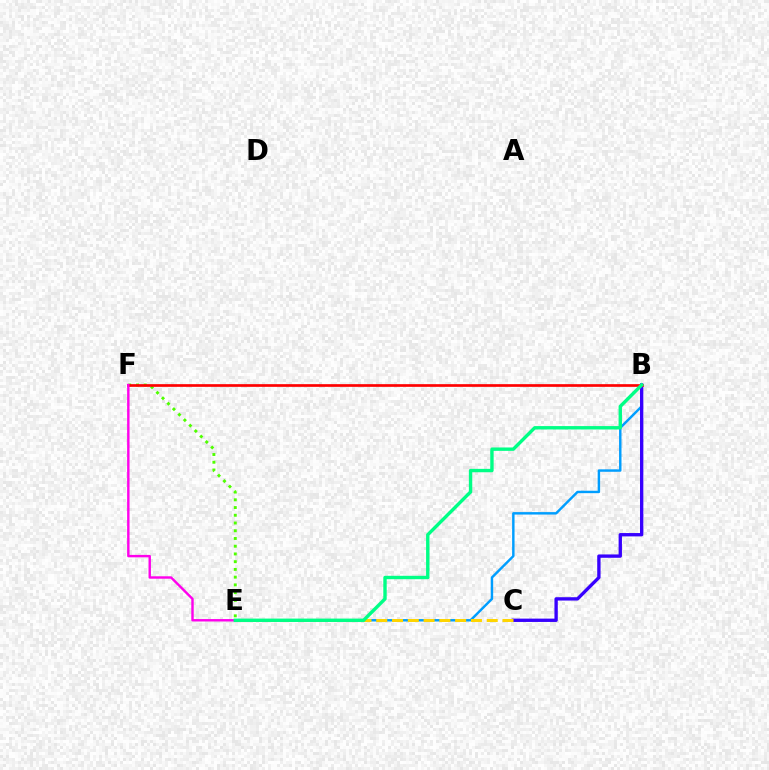{('B', 'E'): [{'color': '#009eff', 'line_style': 'solid', 'thickness': 1.76}, {'color': '#00ff86', 'line_style': 'solid', 'thickness': 2.44}], ('E', 'F'): [{'color': '#4fff00', 'line_style': 'dotted', 'thickness': 2.1}, {'color': '#ff00ed', 'line_style': 'solid', 'thickness': 1.74}], ('B', 'C'): [{'color': '#3700ff', 'line_style': 'solid', 'thickness': 2.41}], ('C', 'E'): [{'color': '#ffd500', 'line_style': 'dashed', 'thickness': 2.14}], ('B', 'F'): [{'color': '#ff0000', 'line_style': 'solid', 'thickness': 1.93}]}